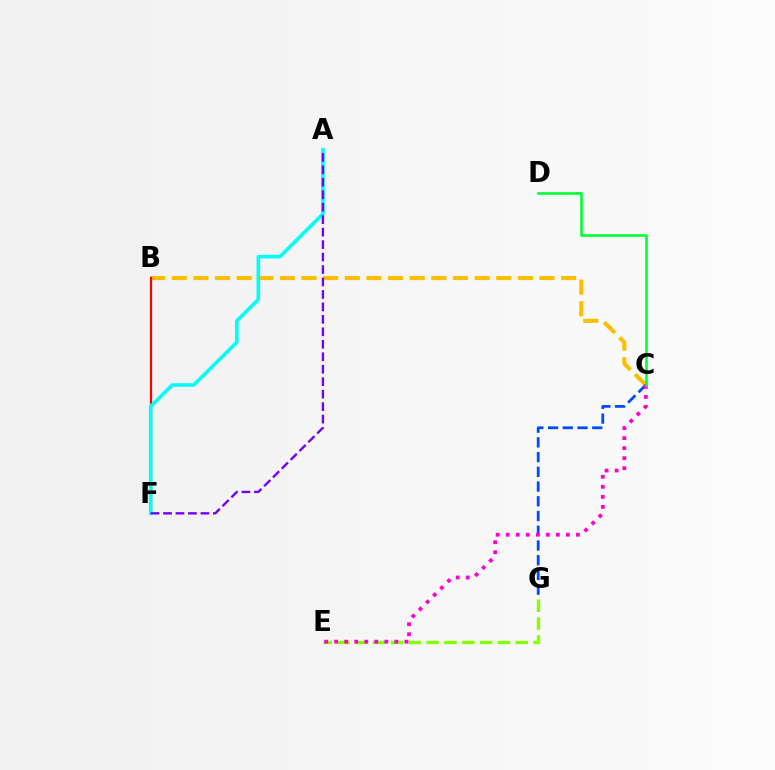{('B', 'C'): [{'color': '#ffbd00', 'line_style': 'dashed', 'thickness': 2.94}], ('E', 'G'): [{'color': '#84ff00', 'line_style': 'dashed', 'thickness': 2.42}], ('B', 'F'): [{'color': '#ff0000', 'line_style': 'solid', 'thickness': 1.63}], ('C', 'G'): [{'color': '#004bff', 'line_style': 'dashed', 'thickness': 2.0}], ('C', 'E'): [{'color': '#ff00cf', 'line_style': 'dotted', 'thickness': 2.73}], ('A', 'F'): [{'color': '#00fff6', 'line_style': 'solid', 'thickness': 2.6}, {'color': '#7200ff', 'line_style': 'dashed', 'thickness': 1.69}], ('C', 'D'): [{'color': '#00ff39', 'line_style': 'solid', 'thickness': 1.89}]}